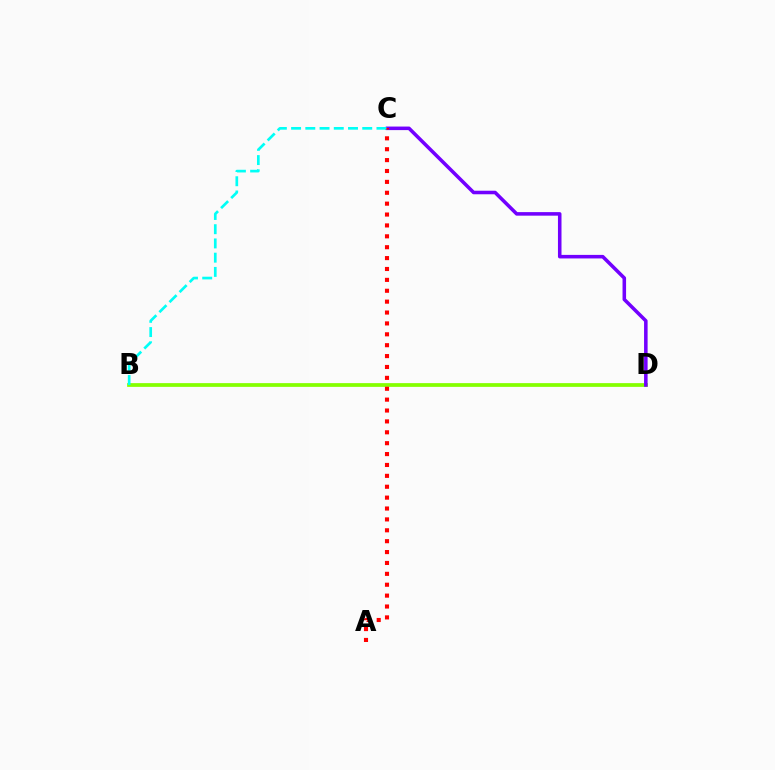{('B', 'D'): [{'color': '#84ff00', 'line_style': 'solid', 'thickness': 2.69}], ('C', 'D'): [{'color': '#7200ff', 'line_style': 'solid', 'thickness': 2.55}], ('A', 'C'): [{'color': '#ff0000', 'line_style': 'dotted', 'thickness': 2.96}], ('B', 'C'): [{'color': '#00fff6', 'line_style': 'dashed', 'thickness': 1.93}]}